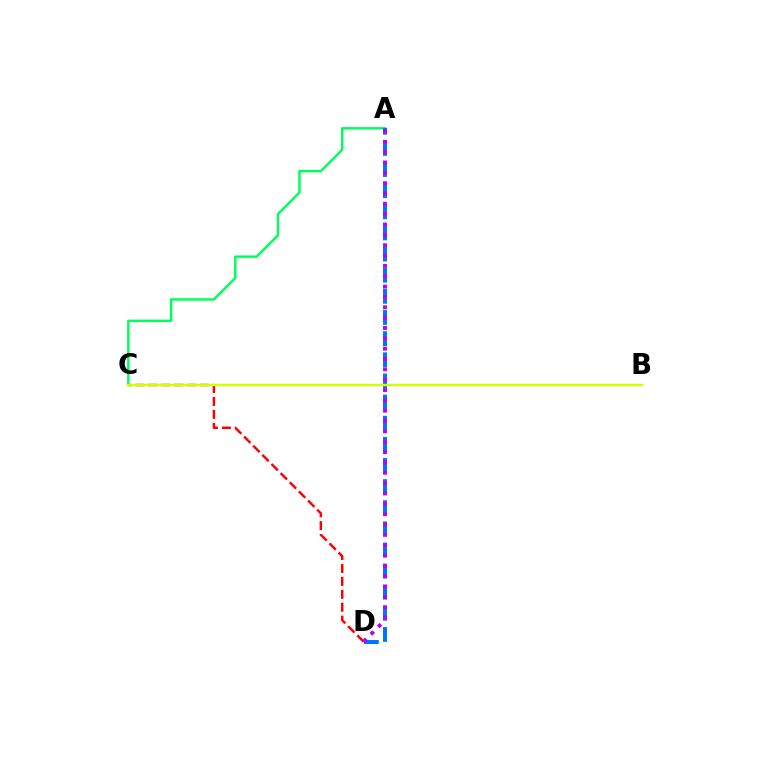{('C', 'D'): [{'color': '#ff0000', 'line_style': 'dashed', 'thickness': 1.76}], ('A', 'C'): [{'color': '#00ff5c', 'line_style': 'solid', 'thickness': 1.77}], ('A', 'D'): [{'color': '#0074ff', 'line_style': 'dashed', 'thickness': 2.87}, {'color': '#b900ff', 'line_style': 'dotted', 'thickness': 2.81}], ('B', 'C'): [{'color': '#d1ff00', 'line_style': 'solid', 'thickness': 1.72}]}